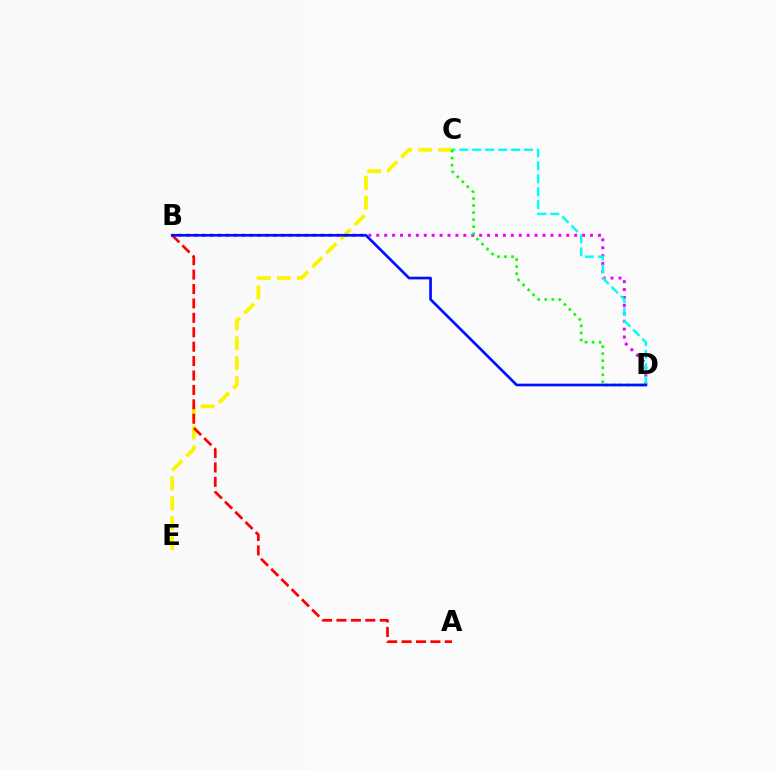{('C', 'E'): [{'color': '#fcf500', 'line_style': 'dashed', 'thickness': 2.71}], ('B', 'D'): [{'color': '#ee00ff', 'line_style': 'dotted', 'thickness': 2.15}, {'color': '#0010ff', 'line_style': 'solid', 'thickness': 1.93}], ('A', 'B'): [{'color': '#ff0000', 'line_style': 'dashed', 'thickness': 1.96}], ('C', 'D'): [{'color': '#00fff6', 'line_style': 'dashed', 'thickness': 1.76}, {'color': '#08ff00', 'line_style': 'dotted', 'thickness': 1.91}]}